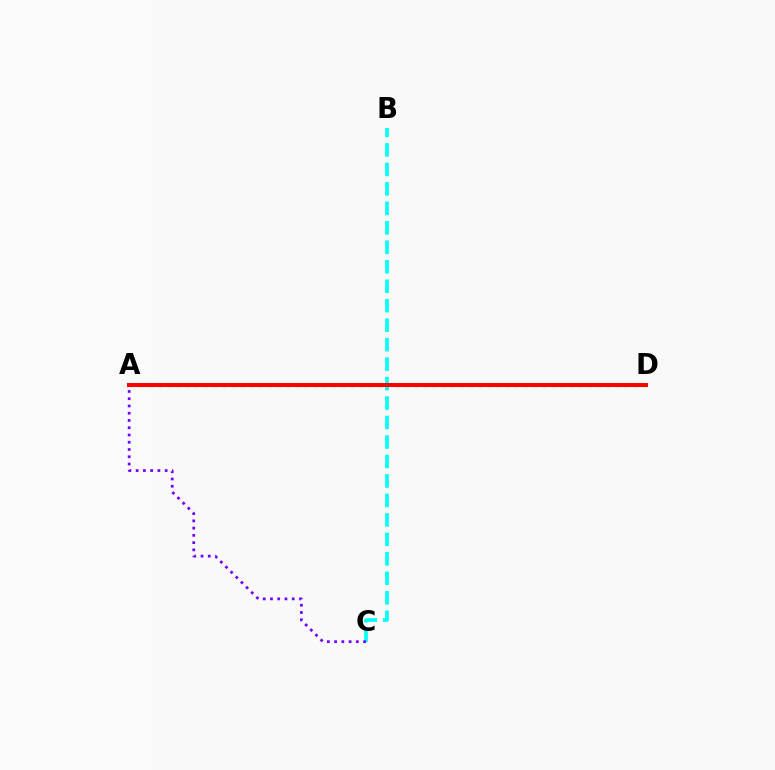{('A', 'D'): [{'color': '#84ff00', 'line_style': 'dotted', 'thickness': 2.48}, {'color': '#ff0000', 'line_style': 'solid', 'thickness': 2.87}], ('B', 'C'): [{'color': '#00fff6', 'line_style': 'dashed', 'thickness': 2.65}], ('A', 'C'): [{'color': '#7200ff', 'line_style': 'dotted', 'thickness': 1.97}]}